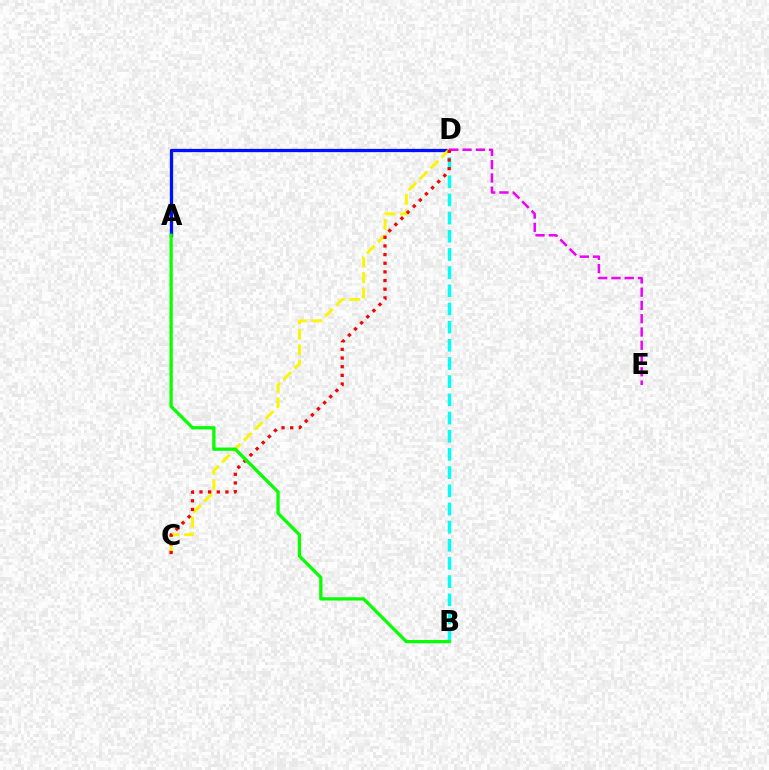{('B', 'D'): [{'color': '#00fff6', 'line_style': 'dashed', 'thickness': 2.47}], ('A', 'D'): [{'color': '#0010ff', 'line_style': 'solid', 'thickness': 2.37}], ('D', 'E'): [{'color': '#ee00ff', 'line_style': 'dashed', 'thickness': 1.8}], ('C', 'D'): [{'color': '#fcf500', 'line_style': 'dashed', 'thickness': 2.1}, {'color': '#ff0000', 'line_style': 'dotted', 'thickness': 2.35}], ('A', 'B'): [{'color': '#08ff00', 'line_style': 'solid', 'thickness': 2.35}]}